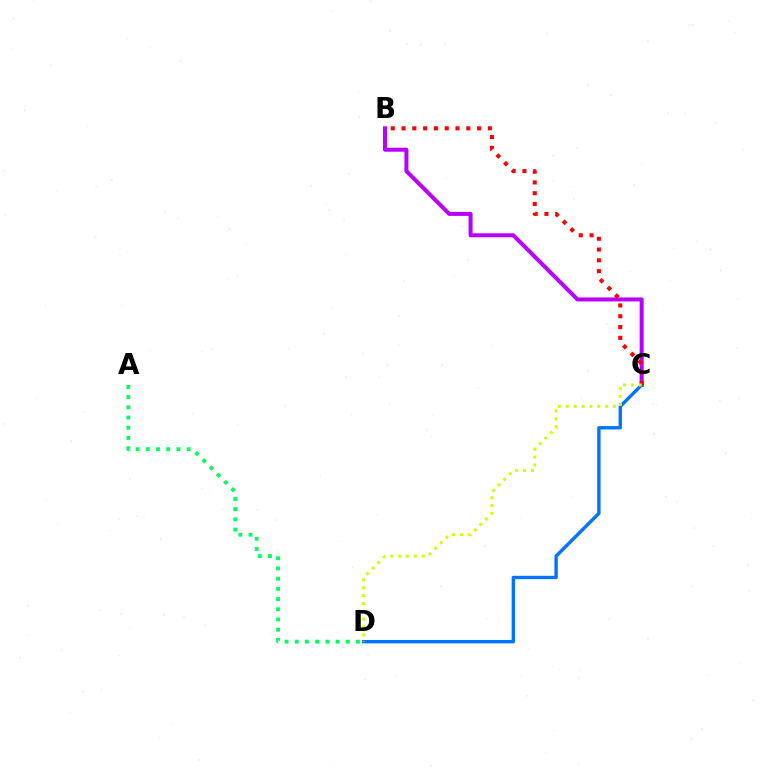{('B', 'C'): [{'color': '#b900ff', 'line_style': 'solid', 'thickness': 2.88}, {'color': '#ff0000', 'line_style': 'dotted', 'thickness': 2.93}], ('A', 'D'): [{'color': '#00ff5c', 'line_style': 'dotted', 'thickness': 2.77}], ('C', 'D'): [{'color': '#0074ff', 'line_style': 'solid', 'thickness': 2.43}, {'color': '#d1ff00', 'line_style': 'dotted', 'thickness': 2.14}]}